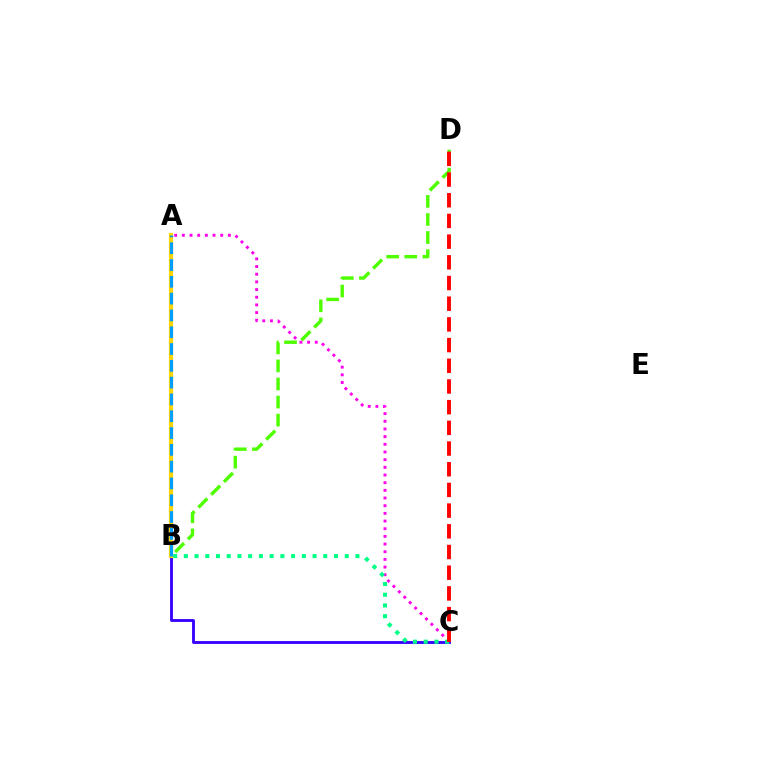{('B', 'C'): [{'color': '#3700ff', 'line_style': 'solid', 'thickness': 2.05}, {'color': '#00ff86', 'line_style': 'dotted', 'thickness': 2.91}], ('B', 'D'): [{'color': '#4fff00', 'line_style': 'dashed', 'thickness': 2.46}], ('A', 'C'): [{'color': '#ff00ed', 'line_style': 'dotted', 'thickness': 2.08}], ('A', 'B'): [{'color': '#ffd500', 'line_style': 'solid', 'thickness': 3.0}, {'color': '#009eff', 'line_style': 'dashed', 'thickness': 2.28}], ('C', 'D'): [{'color': '#ff0000', 'line_style': 'dashed', 'thickness': 2.81}]}